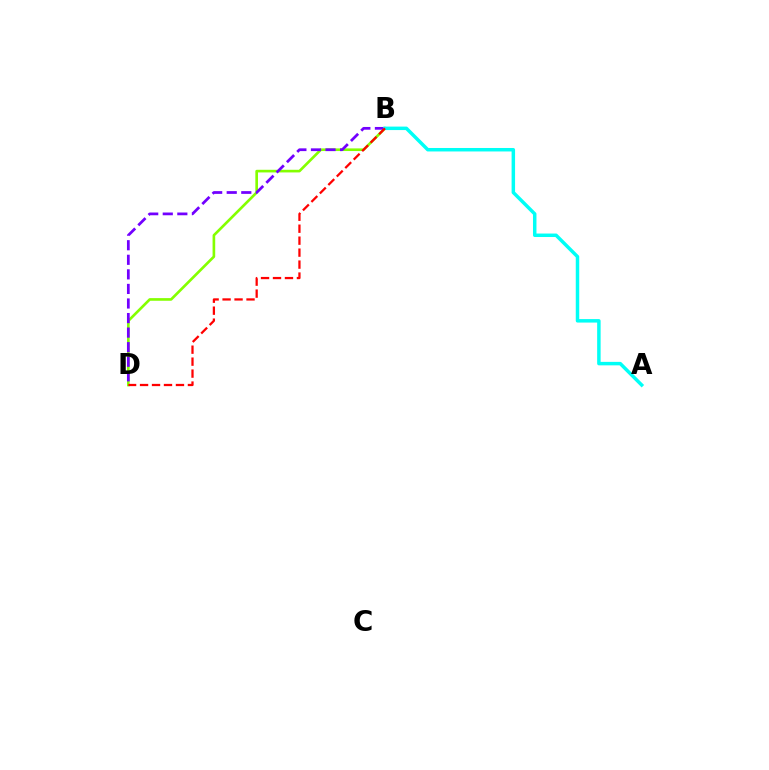{('B', 'D'): [{'color': '#84ff00', 'line_style': 'solid', 'thickness': 1.9}, {'color': '#7200ff', 'line_style': 'dashed', 'thickness': 1.98}, {'color': '#ff0000', 'line_style': 'dashed', 'thickness': 1.63}], ('A', 'B'): [{'color': '#00fff6', 'line_style': 'solid', 'thickness': 2.5}]}